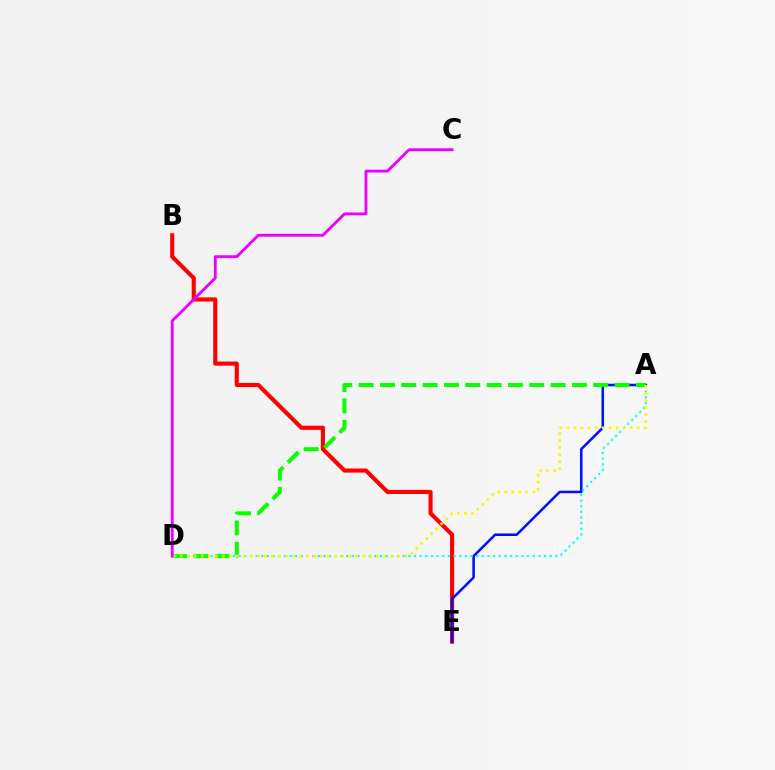{('B', 'E'): [{'color': '#ff0000', 'line_style': 'solid', 'thickness': 2.97}], ('A', 'E'): [{'color': '#0010ff', 'line_style': 'solid', 'thickness': 1.82}], ('A', 'D'): [{'color': '#00fff6', 'line_style': 'dotted', 'thickness': 1.54}, {'color': '#08ff00', 'line_style': 'dashed', 'thickness': 2.9}, {'color': '#fcf500', 'line_style': 'dotted', 'thickness': 1.91}], ('C', 'D'): [{'color': '#ee00ff', 'line_style': 'solid', 'thickness': 2.06}]}